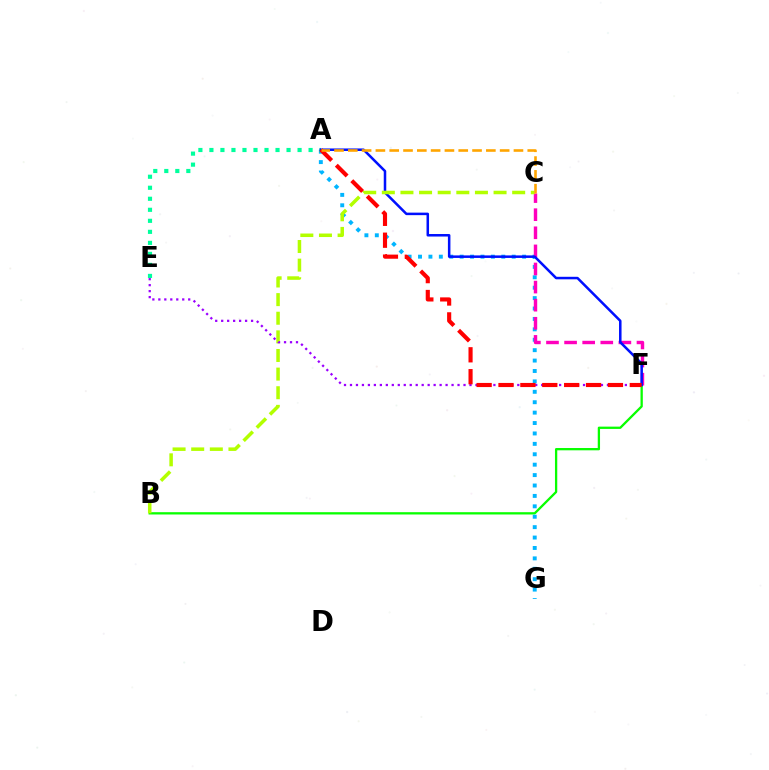{('B', 'F'): [{'color': '#08ff00', 'line_style': 'solid', 'thickness': 1.65}], ('A', 'G'): [{'color': '#00b5ff', 'line_style': 'dotted', 'thickness': 2.83}], ('A', 'E'): [{'color': '#00ff9d', 'line_style': 'dotted', 'thickness': 2.99}], ('C', 'F'): [{'color': '#ff00bd', 'line_style': 'dashed', 'thickness': 2.46}], ('A', 'F'): [{'color': '#0010ff', 'line_style': 'solid', 'thickness': 1.82}, {'color': '#ff0000', 'line_style': 'dashed', 'thickness': 2.97}], ('B', 'C'): [{'color': '#b3ff00', 'line_style': 'dashed', 'thickness': 2.53}], ('E', 'F'): [{'color': '#9b00ff', 'line_style': 'dotted', 'thickness': 1.62}], ('A', 'C'): [{'color': '#ffa500', 'line_style': 'dashed', 'thickness': 1.88}]}